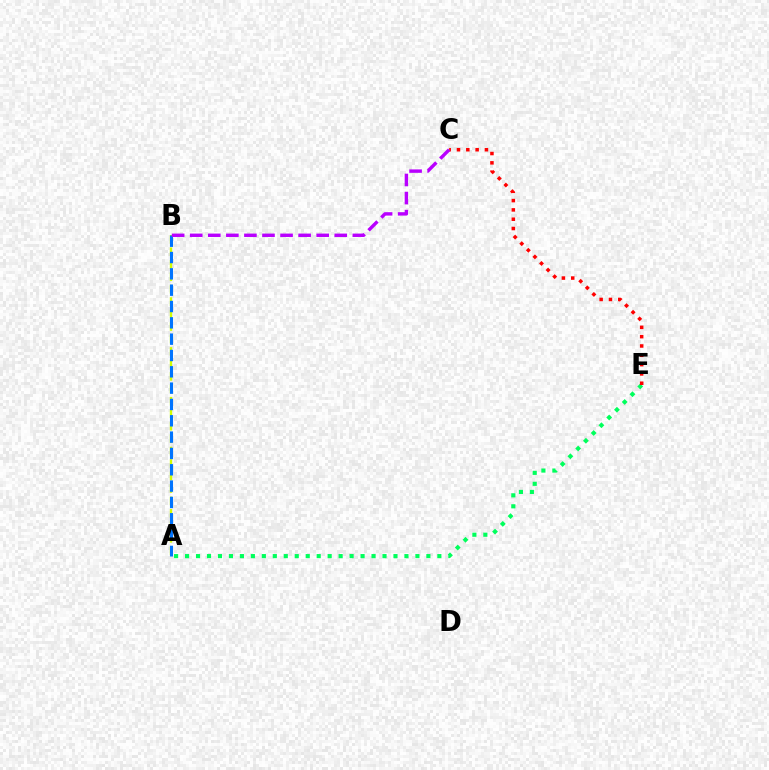{('A', 'B'): [{'color': '#d1ff00', 'line_style': 'dashed', 'thickness': 1.69}, {'color': '#0074ff', 'line_style': 'dashed', 'thickness': 2.22}], ('A', 'E'): [{'color': '#00ff5c', 'line_style': 'dotted', 'thickness': 2.98}], ('C', 'E'): [{'color': '#ff0000', 'line_style': 'dotted', 'thickness': 2.53}], ('B', 'C'): [{'color': '#b900ff', 'line_style': 'dashed', 'thickness': 2.45}]}